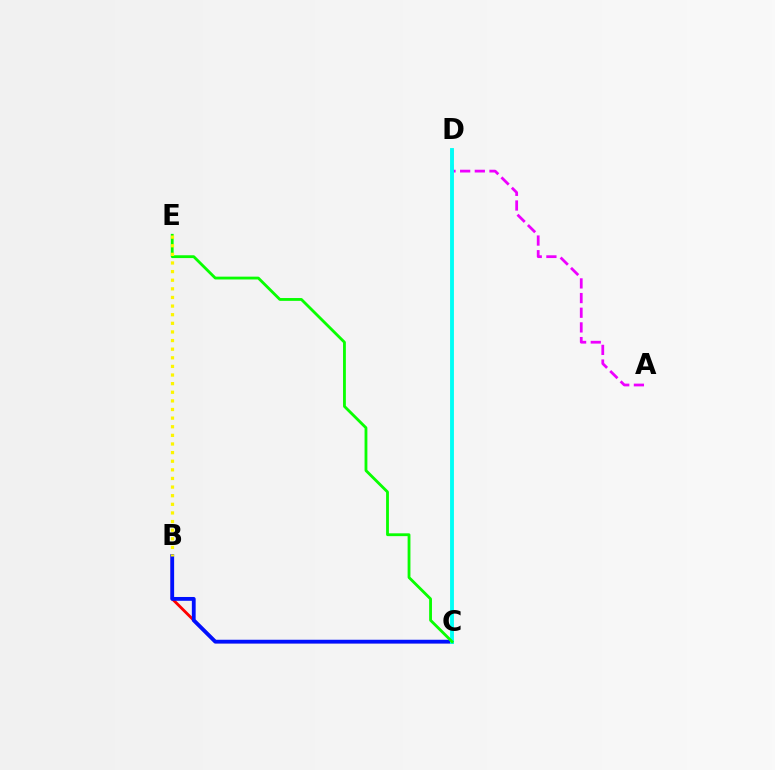{('B', 'C'): [{'color': '#ff0000', 'line_style': 'solid', 'thickness': 2.04}, {'color': '#0010ff', 'line_style': 'solid', 'thickness': 2.75}], ('A', 'D'): [{'color': '#ee00ff', 'line_style': 'dashed', 'thickness': 1.99}], ('C', 'D'): [{'color': '#00fff6', 'line_style': 'solid', 'thickness': 2.78}], ('C', 'E'): [{'color': '#08ff00', 'line_style': 'solid', 'thickness': 2.03}], ('B', 'E'): [{'color': '#fcf500', 'line_style': 'dotted', 'thickness': 2.34}]}